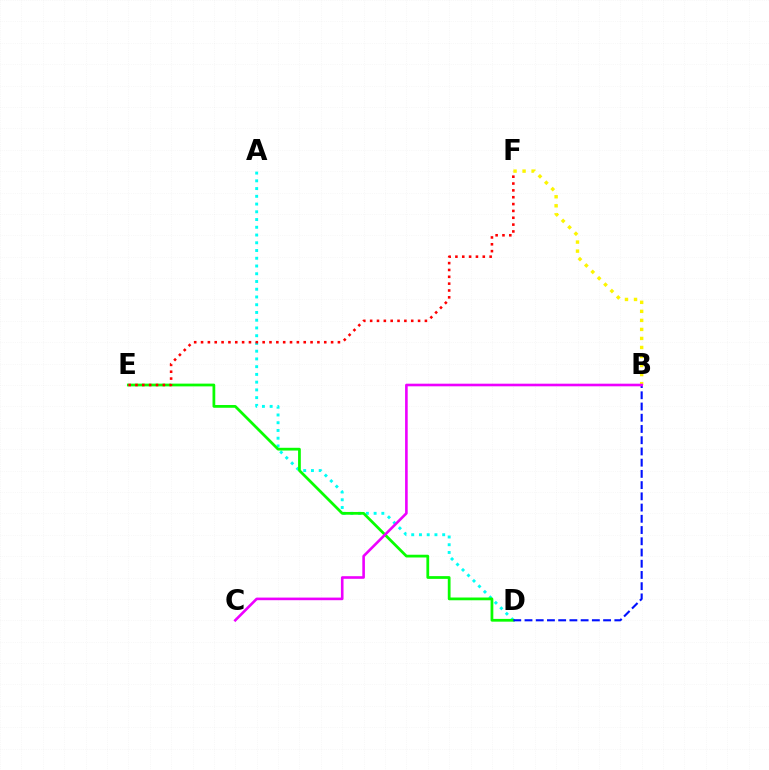{('A', 'D'): [{'color': '#00fff6', 'line_style': 'dotted', 'thickness': 2.1}], ('D', 'E'): [{'color': '#08ff00', 'line_style': 'solid', 'thickness': 1.98}], ('B', 'F'): [{'color': '#fcf500', 'line_style': 'dotted', 'thickness': 2.45}], ('E', 'F'): [{'color': '#ff0000', 'line_style': 'dotted', 'thickness': 1.86}], ('B', 'D'): [{'color': '#0010ff', 'line_style': 'dashed', 'thickness': 1.53}], ('B', 'C'): [{'color': '#ee00ff', 'line_style': 'solid', 'thickness': 1.88}]}